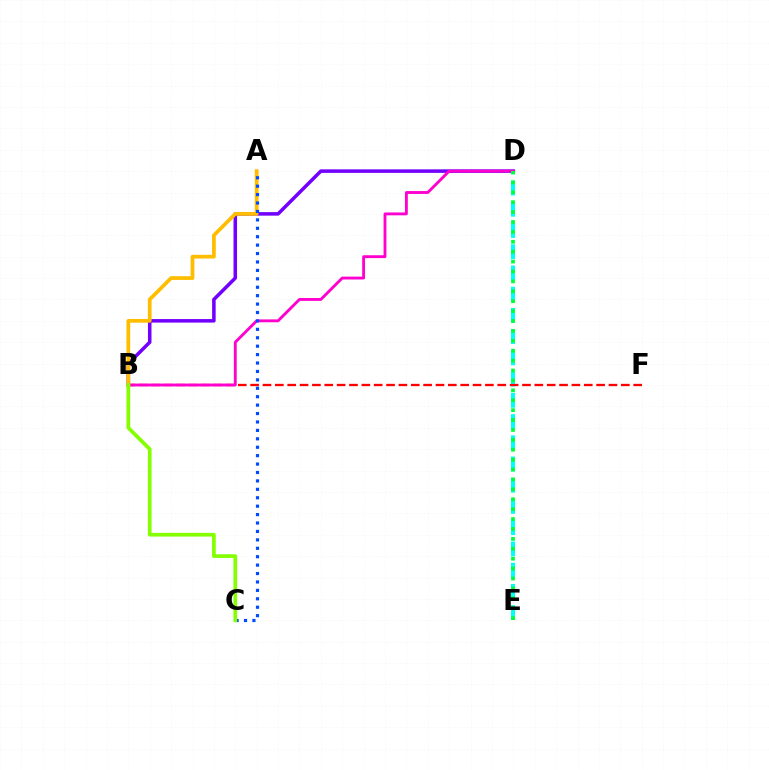{('B', 'D'): [{'color': '#7200ff', 'line_style': 'solid', 'thickness': 2.54}, {'color': '#ff00cf', 'line_style': 'solid', 'thickness': 2.06}], ('D', 'E'): [{'color': '#00fff6', 'line_style': 'dashed', 'thickness': 2.88}, {'color': '#00ff39', 'line_style': 'dotted', 'thickness': 2.69}], ('B', 'F'): [{'color': '#ff0000', 'line_style': 'dashed', 'thickness': 1.68}], ('A', 'B'): [{'color': '#ffbd00', 'line_style': 'solid', 'thickness': 2.69}], ('A', 'C'): [{'color': '#004bff', 'line_style': 'dotted', 'thickness': 2.29}], ('B', 'C'): [{'color': '#84ff00', 'line_style': 'solid', 'thickness': 2.67}]}